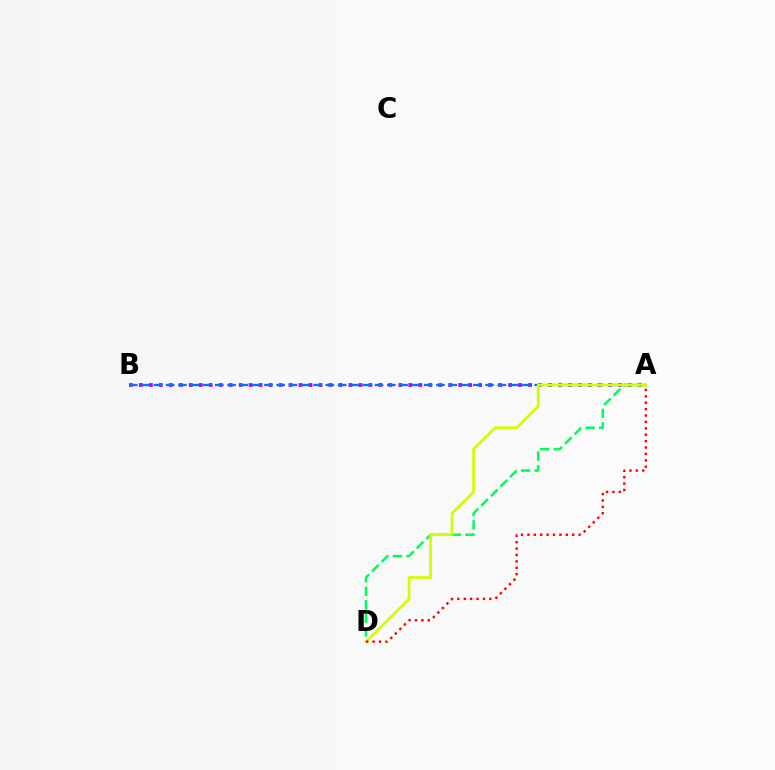{('A', 'B'): [{'color': '#b900ff', 'line_style': 'dotted', 'thickness': 2.71}, {'color': '#0074ff', 'line_style': 'dashed', 'thickness': 1.67}], ('A', 'D'): [{'color': '#00ff5c', 'line_style': 'dashed', 'thickness': 1.84}, {'color': '#d1ff00', 'line_style': 'solid', 'thickness': 1.97}, {'color': '#ff0000', 'line_style': 'dotted', 'thickness': 1.74}]}